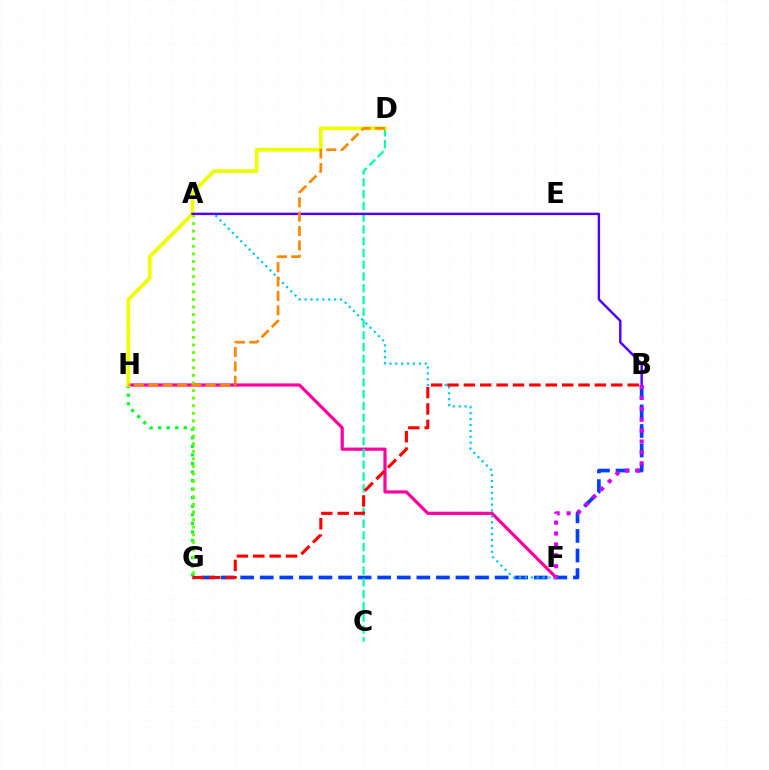{('B', 'G'): [{'color': '#003fff', 'line_style': 'dashed', 'thickness': 2.66}, {'color': '#ff0000', 'line_style': 'dashed', 'thickness': 2.23}], ('G', 'H'): [{'color': '#00ff27', 'line_style': 'dotted', 'thickness': 2.33}], ('F', 'H'): [{'color': '#ff00a0', 'line_style': 'solid', 'thickness': 2.31}], ('C', 'D'): [{'color': '#00ffaf', 'line_style': 'dashed', 'thickness': 1.6}], ('A', 'F'): [{'color': '#00c7ff', 'line_style': 'dotted', 'thickness': 1.6}], ('A', 'G'): [{'color': '#66ff00', 'line_style': 'dotted', 'thickness': 2.06}], ('D', 'H'): [{'color': '#eeff00', 'line_style': 'solid', 'thickness': 2.71}, {'color': '#ff8800', 'line_style': 'dashed', 'thickness': 1.95}], ('A', 'B'): [{'color': '#4f00ff', 'line_style': 'solid', 'thickness': 1.73}], ('B', 'F'): [{'color': '#d600ff', 'line_style': 'dotted', 'thickness': 2.96}]}